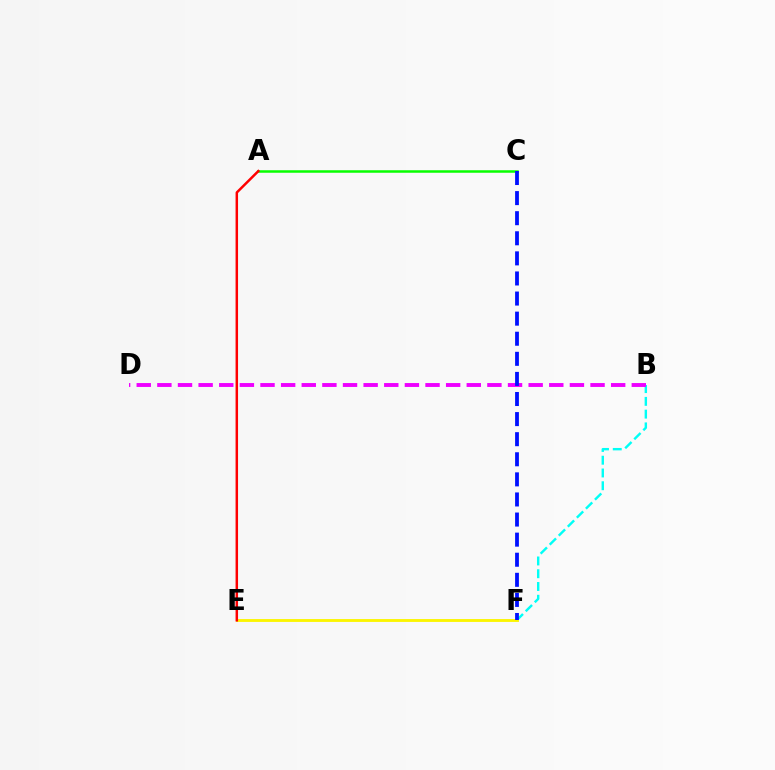{('B', 'F'): [{'color': '#00fff6', 'line_style': 'dashed', 'thickness': 1.73}], ('E', 'F'): [{'color': '#fcf500', 'line_style': 'solid', 'thickness': 2.06}], ('A', 'C'): [{'color': '#08ff00', 'line_style': 'solid', 'thickness': 1.8}], ('B', 'D'): [{'color': '#ee00ff', 'line_style': 'dashed', 'thickness': 2.8}], ('A', 'E'): [{'color': '#ff0000', 'line_style': 'solid', 'thickness': 1.79}], ('C', 'F'): [{'color': '#0010ff', 'line_style': 'dashed', 'thickness': 2.73}]}